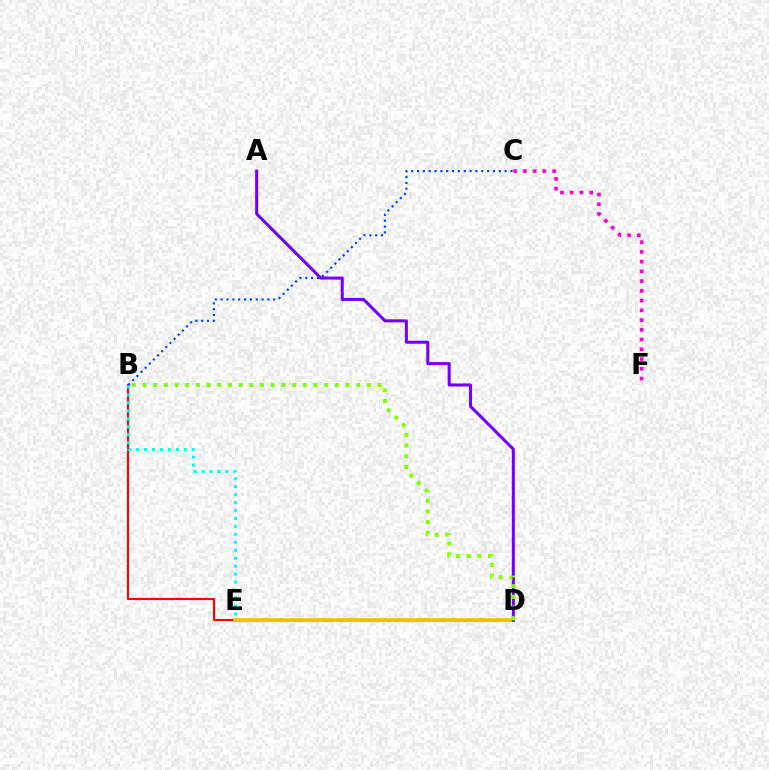{('D', 'E'): [{'color': '#00ff39', 'line_style': 'solid', 'thickness': 1.97}, {'color': '#ffbd00', 'line_style': 'solid', 'thickness': 2.6}], ('B', 'E'): [{'color': '#ff0000', 'line_style': 'solid', 'thickness': 1.51}, {'color': '#00fff6', 'line_style': 'dotted', 'thickness': 2.16}], ('B', 'C'): [{'color': '#004bff', 'line_style': 'dotted', 'thickness': 1.59}], ('A', 'D'): [{'color': '#7200ff', 'line_style': 'solid', 'thickness': 2.19}], ('B', 'D'): [{'color': '#84ff00', 'line_style': 'dotted', 'thickness': 2.9}], ('C', 'F'): [{'color': '#ff00cf', 'line_style': 'dotted', 'thickness': 2.65}]}